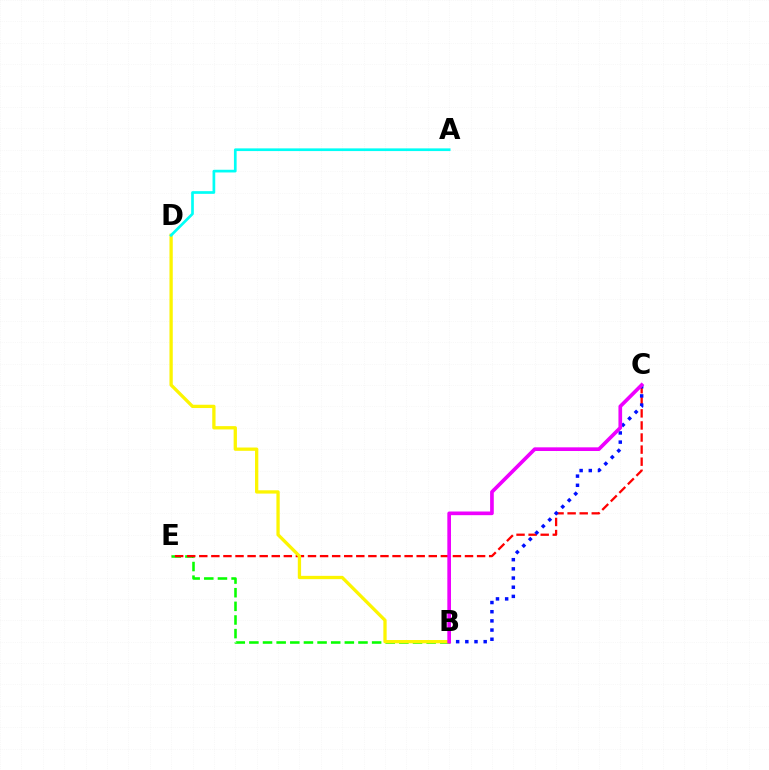{('B', 'E'): [{'color': '#08ff00', 'line_style': 'dashed', 'thickness': 1.85}], ('C', 'E'): [{'color': '#ff0000', 'line_style': 'dashed', 'thickness': 1.64}], ('B', 'D'): [{'color': '#fcf500', 'line_style': 'solid', 'thickness': 2.37}], ('A', 'D'): [{'color': '#00fff6', 'line_style': 'solid', 'thickness': 1.94}], ('B', 'C'): [{'color': '#0010ff', 'line_style': 'dotted', 'thickness': 2.49}, {'color': '#ee00ff', 'line_style': 'solid', 'thickness': 2.64}]}